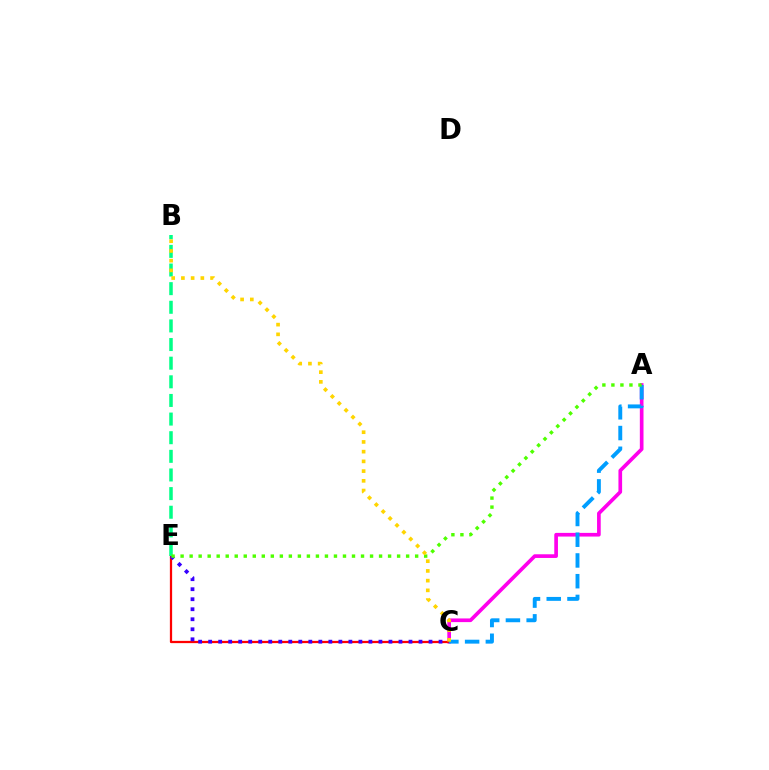{('A', 'C'): [{'color': '#ff00ed', 'line_style': 'solid', 'thickness': 2.64}, {'color': '#009eff', 'line_style': 'dashed', 'thickness': 2.82}], ('C', 'E'): [{'color': '#ff0000', 'line_style': 'solid', 'thickness': 1.62}, {'color': '#3700ff', 'line_style': 'dotted', 'thickness': 2.72}], ('B', 'E'): [{'color': '#00ff86', 'line_style': 'dashed', 'thickness': 2.53}], ('A', 'E'): [{'color': '#4fff00', 'line_style': 'dotted', 'thickness': 2.45}], ('B', 'C'): [{'color': '#ffd500', 'line_style': 'dotted', 'thickness': 2.64}]}